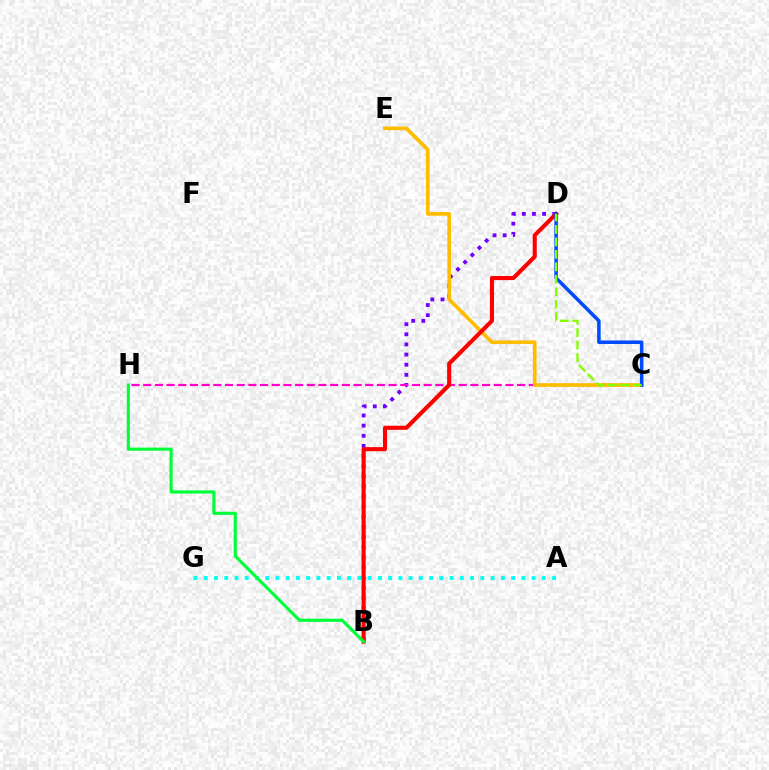{('B', 'D'): [{'color': '#7200ff', 'line_style': 'dotted', 'thickness': 2.75}, {'color': '#ff0000', 'line_style': 'solid', 'thickness': 2.95}], ('C', 'H'): [{'color': '#ff00cf', 'line_style': 'dashed', 'thickness': 1.59}], ('A', 'G'): [{'color': '#00fff6', 'line_style': 'dotted', 'thickness': 2.78}], ('C', 'E'): [{'color': '#ffbd00', 'line_style': 'solid', 'thickness': 2.63}], ('C', 'D'): [{'color': '#004bff', 'line_style': 'solid', 'thickness': 2.53}, {'color': '#84ff00', 'line_style': 'dashed', 'thickness': 1.69}], ('B', 'H'): [{'color': '#00ff39', 'line_style': 'solid', 'thickness': 2.25}]}